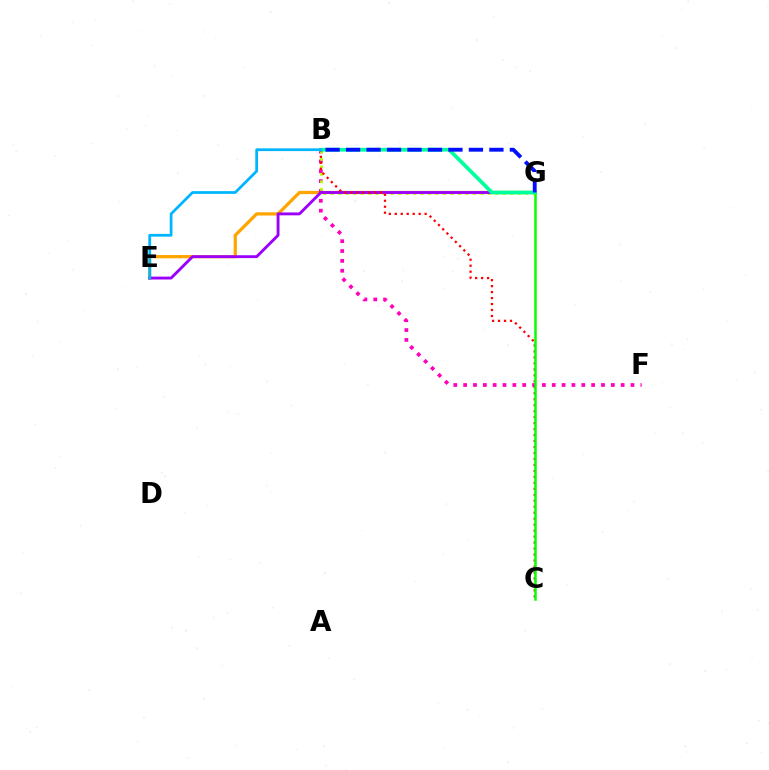{('E', 'G'): [{'color': '#ffa500', 'line_style': 'solid', 'thickness': 2.34}, {'color': '#9b00ff', 'line_style': 'solid', 'thickness': 2.07}], ('B', 'F'): [{'color': '#ff00bd', 'line_style': 'dotted', 'thickness': 2.68}], ('B', 'G'): [{'color': '#b3ff00', 'line_style': 'dotted', 'thickness': 2.03}, {'color': '#00ff9d', 'line_style': 'solid', 'thickness': 2.69}, {'color': '#0010ff', 'line_style': 'dashed', 'thickness': 2.78}], ('B', 'C'): [{'color': '#ff0000', 'line_style': 'dotted', 'thickness': 1.62}], ('C', 'G'): [{'color': '#08ff00', 'line_style': 'solid', 'thickness': 1.81}], ('B', 'E'): [{'color': '#00b5ff', 'line_style': 'solid', 'thickness': 1.98}]}